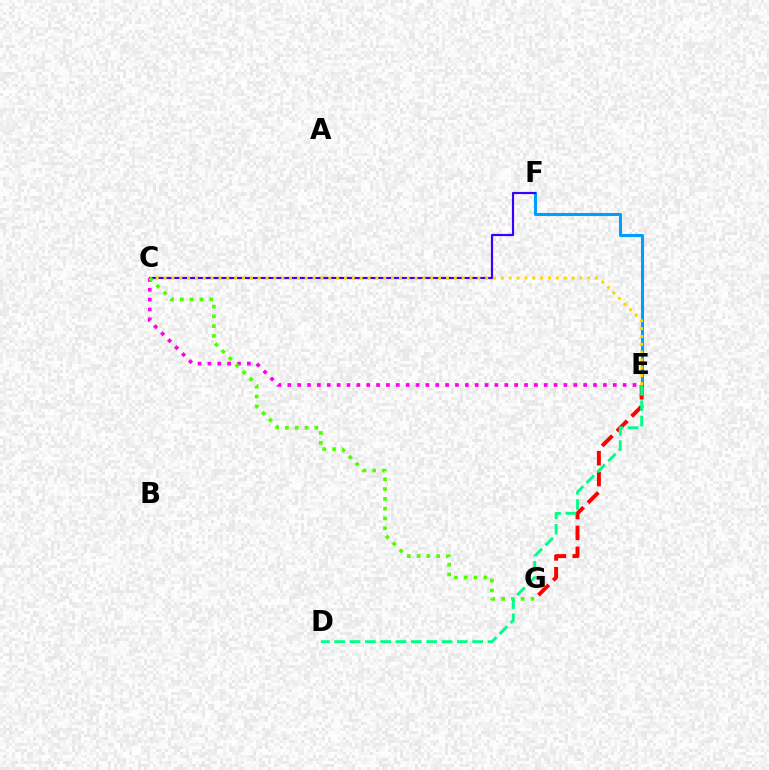{('E', 'F'): [{'color': '#009eff', 'line_style': 'solid', 'thickness': 2.2}], ('C', 'E'): [{'color': '#ff00ed', 'line_style': 'dotted', 'thickness': 2.68}, {'color': '#ffd500', 'line_style': 'dotted', 'thickness': 2.13}], ('E', 'G'): [{'color': '#ff0000', 'line_style': 'dashed', 'thickness': 2.84}], ('C', 'F'): [{'color': '#3700ff', 'line_style': 'solid', 'thickness': 1.56}], ('C', 'G'): [{'color': '#4fff00', 'line_style': 'dotted', 'thickness': 2.66}], ('D', 'E'): [{'color': '#00ff86', 'line_style': 'dashed', 'thickness': 2.08}]}